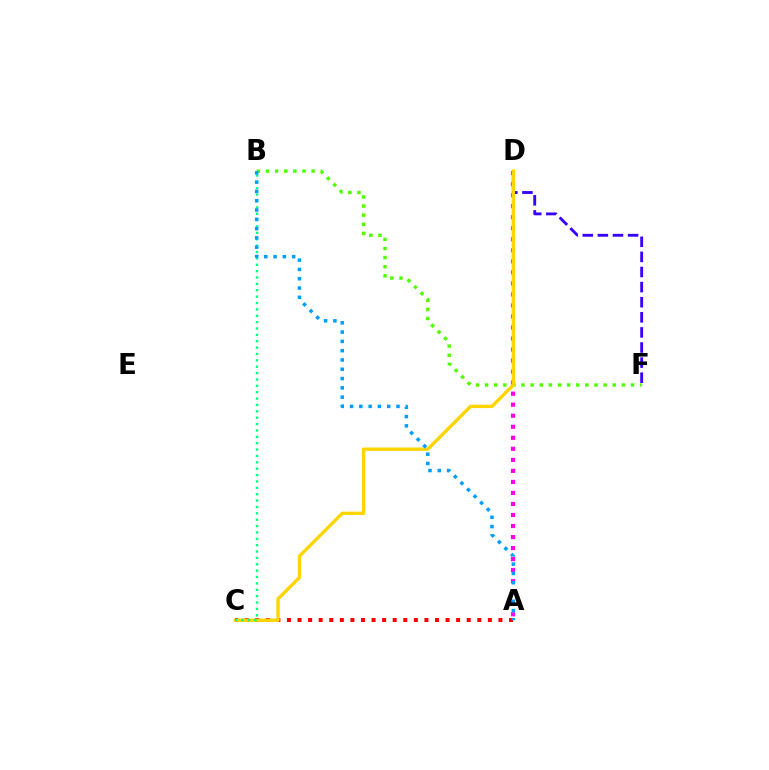{('A', 'C'): [{'color': '#ff0000', 'line_style': 'dotted', 'thickness': 2.87}], ('D', 'F'): [{'color': '#3700ff', 'line_style': 'dashed', 'thickness': 2.05}], ('A', 'D'): [{'color': '#ff00ed', 'line_style': 'dotted', 'thickness': 3.0}], ('B', 'F'): [{'color': '#4fff00', 'line_style': 'dotted', 'thickness': 2.48}], ('C', 'D'): [{'color': '#ffd500', 'line_style': 'solid', 'thickness': 2.42}], ('B', 'C'): [{'color': '#00ff86', 'line_style': 'dotted', 'thickness': 1.73}], ('A', 'B'): [{'color': '#009eff', 'line_style': 'dotted', 'thickness': 2.52}]}